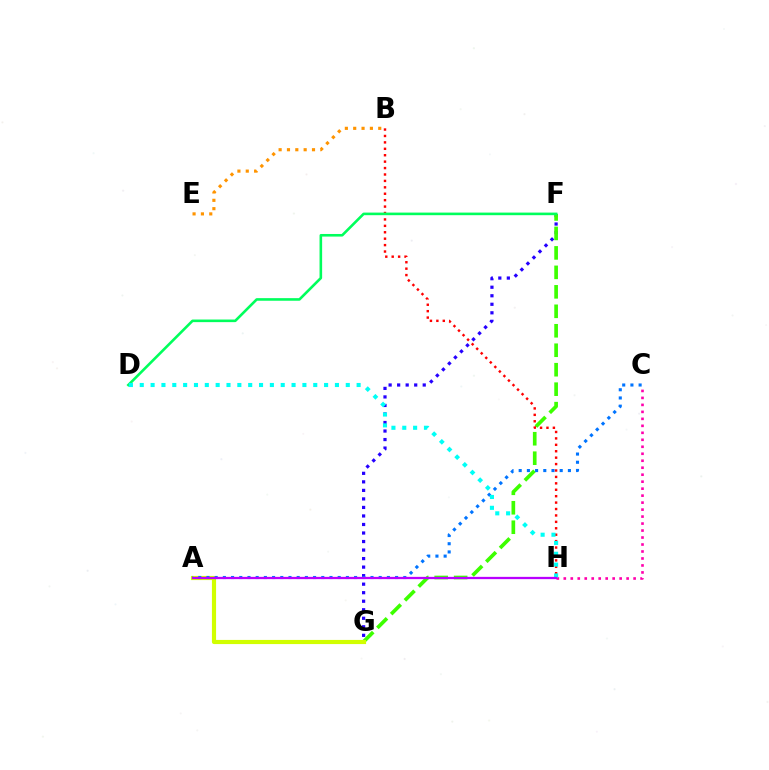{('F', 'G'): [{'color': '#2500ff', 'line_style': 'dotted', 'thickness': 2.32}, {'color': '#3dff00', 'line_style': 'dashed', 'thickness': 2.65}], ('B', 'E'): [{'color': '#ff9400', 'line_style': 'dotted', 'thickness': 2.27}], ('A', 'G'): [{'color': '#d1ff00', 'line_style': 'solid', 'thickness': 2.99}], ('A', 'C'): [{'color': '#0074ff', 'line_style': 'dotted', 'thickness': 2.23}], ('B', 'H'): [{'color': '#ff0000', 'line_style': 'dotted', 'thickness': 1.74}], ('D', 'F'): [{'color': '#00ff5c', 'line_style': 'solid', 'thickness': 1.87}], ('C', 'H'): [{'color': '#ff00ac', 'line_style': 'dotted', 'thickness': 1.9}], ('D', 'H'): [{'color': '#00fff6', 'line_style': 'dotted', 'thickness': 2.95}], ('A', 'H'): [{'color': '#b900ff', 'line_style': 'solid', 'thickness': 1.64}]}